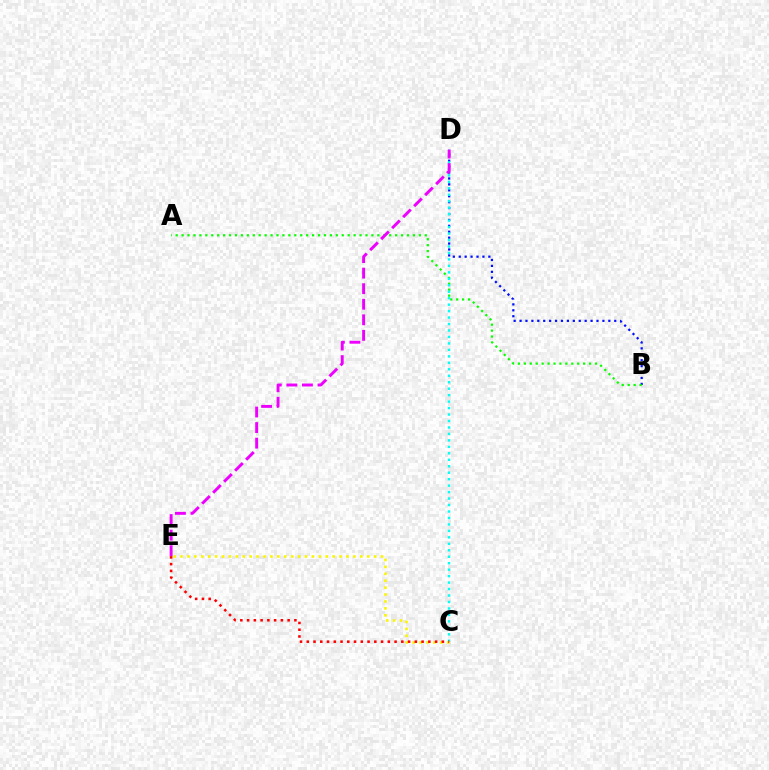{('B', 'D'): [{'color': '#0010ff', 'line_style': 'dotted', 'thickness': 1.61}], ('A', 'B'): [{'color': '#08ff00', 'line_style': 'dotted', 'thickness': 1.61}], ('C', 'D'): [{'color': '#00fff6', 'line_style': 'dotted', 'thickness': 1.76}], ('C', 'E'): [{'color': '#fcf500', 'line_style': 'dotted', 'thickness': 1.88}, {'color': '#ff0000', 'line_style': 'dotted', 'thickness': 1.84}], ('D', 'E'): [{'color': '#ee00ff', 'line_style': 'dashed', 'thickness': 2.11}]}